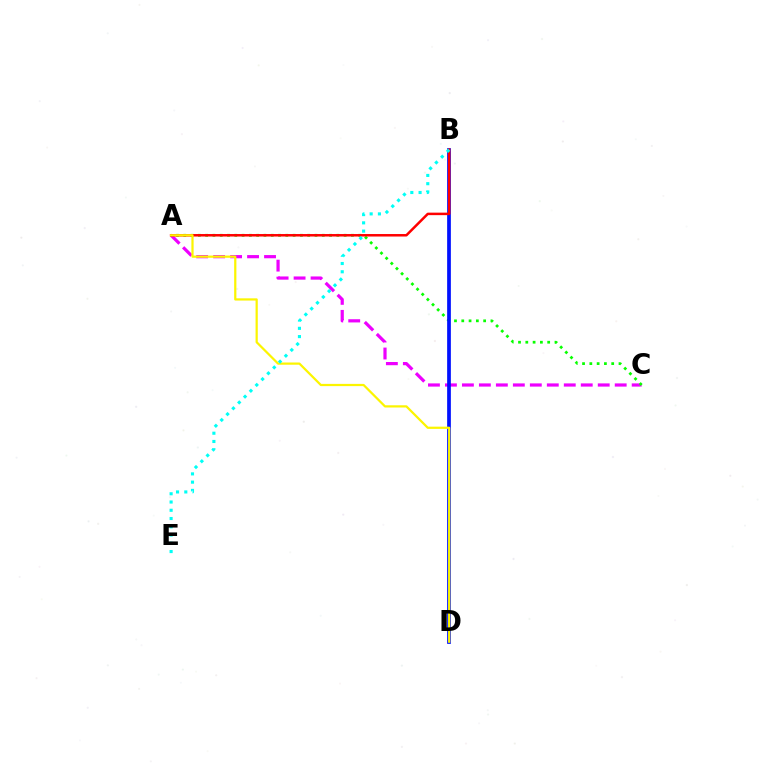{('A', 'C'): [{'color': '#ee00ff', 'line_style': 'dashed', 'thickness': 2.31}, {'color': '#08ff00', 'line_style': 'dotted', 'thickness': 1.98}], ('B', 'D'): [{'color': '#0010ff', 'line_style': 'solid', 'thickness': 2.67}], ('A', 'B'): [{'color': '#ff0000', 'line_style': 'solid', 'thickness': 1.8}], ('A', 'D'): [{'color': '#fcf500', 'line_style': 'solid', 'thickness': 1.6}], ('B', 'E'): [{'color': '#00fff6', 'line_style': 'dotted', 'thickness': 2.24}]}